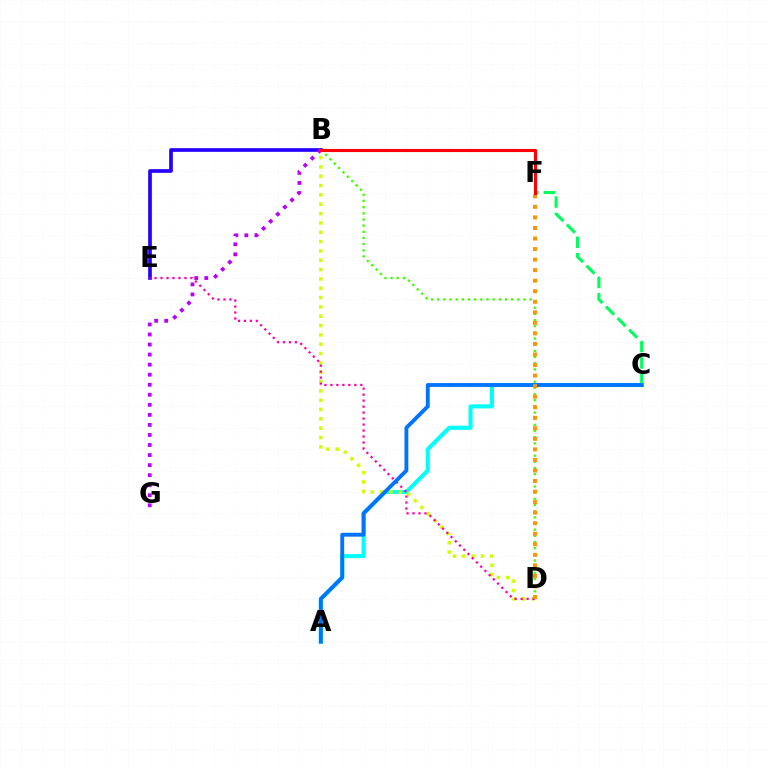{('C', 'F'): [{'color': '#00ff5c', 'line_style': 'dashed', 'thickness': 2.22}], ('A', 'C'): [{'color': '#00fff6', 'line_style': 'solid', 'thickness': 2.93}, {'color': '#0074ff', 'line_style': 'solid', 'thickness': 2.78}], ('B', 'D'): [{'color': '#d1ff00', 'line_style': 'dotted', 'thickness': 2.54}, {'color': '#3dff00', 'line_style': 'dotted', 'thickness': 1.68}], ('B', 'E'): [{'color': '#2500ff', 'line_style': 'solid', 'thickness': 2.65}], ('D', 'E'): [{'color': '#ff00ac', 'line_style': 'dotted', 'thickness': 1.62}], ('B', 'G'): [{'color': '#b900ff', 'line_style': 'dotted', 'thickness': 2.73}], ('D', 'F'): [{'color': '#ff9400', 'line_style': 'dotted', 'thickness': 2.86}], ('B', 'F'): [{'color': '#ff0000', 'line_style': 'solid', 'thickness': 2.24}]}